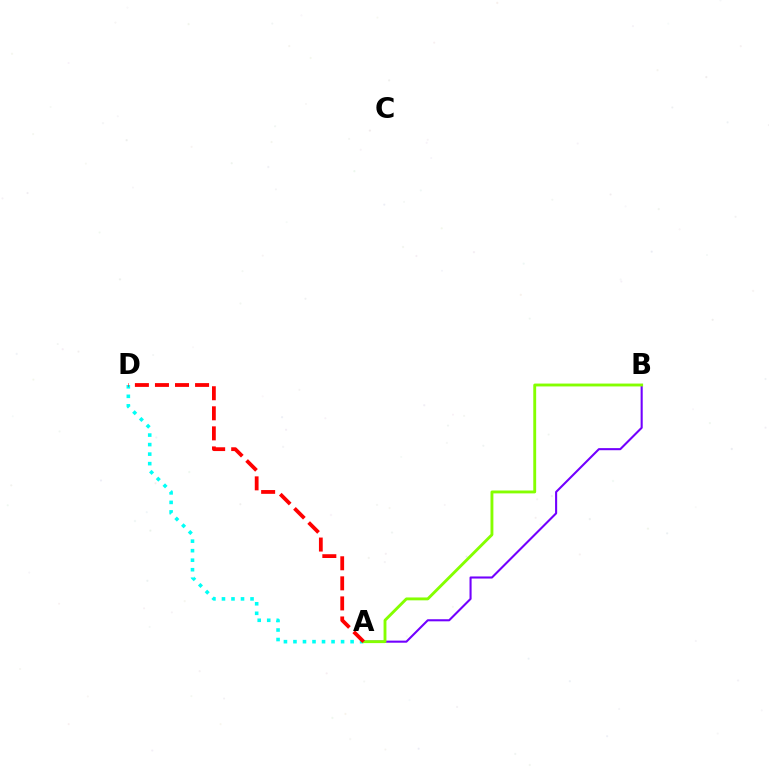{('A', 'B'): [{'color': '#7200ff', 'line_style': 'solid', 'thickness': 1.5}, {'color': '#84ff00', 'line_style': 'solid', 'thickness': 2.07}], ('A', 'D'): [{'color': '#00fff6', 'line_style': 'dotted', 'thickness': 2.59}, {'color': '#ff0000', 'line_style': 'dashed', 'thickness': 2.73}]}